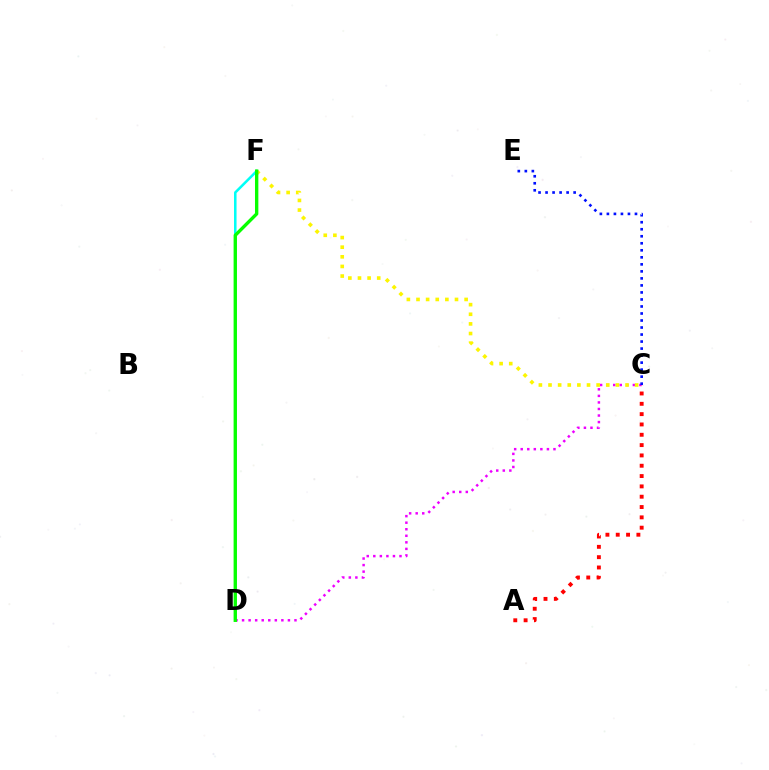{('D', 'F'): [{'color': '#00fff6', 'line_style': 'solid', 'thickness': 1.83}, {'color': '#08ff00', 'line_style': 'solid', 'thickness': 2.42}], ('C', 'D'): [{'color': '#ee00ff', 'line_style': 'dotted', 'thickness': 1.78}], ('A', 'C'): [{'color': '#ff0000', 'line_style': 'dotted', 'thickness': 2.8}], ('C', 'F'): [{'color': '#fcf500', 'line_style': 'dotted', 'thickness': 2.62}], ('C', 'E'): [{'color': '#0010ff', 'line_style': 'dotted', 'thickness': 1.91}]}